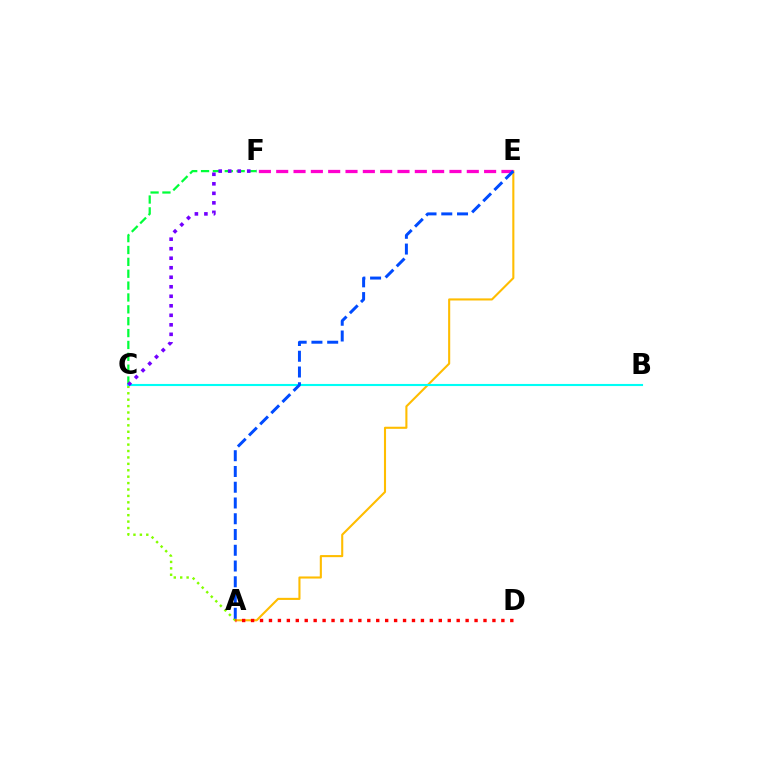{('A', 'E'): [{'color': '#ffbd00', 'line_style': 'solid', 'thickness': 1.51}, {'color': '#004bff', 'line_style': 'dashed', 'thickness': 2.14}], ('A', 'C'): [{'color': '#84ff00', 'line_style': 'dotted', 'thickness': 1.74}], ('C', 'F'): [{'color': '#00ff39', 'line_style': 'dashed', 'thickness': 1.61}, {'color': '#7200ff', 'line_style': 'dotted', 'thickness': 2.58}], ('B', 'C'): [{'color': '#00fff6', 'line_style': 'solid', 'thickness': 1.52}], ('E', 'F'): [{'color': '#ff00cf', 'line_style': 'dashed', 'thickness': 2.35}], ('A', 'D'): [{'color': '#ff0000', 'line_style': 'dotted', 'thickness': 2.43}]}